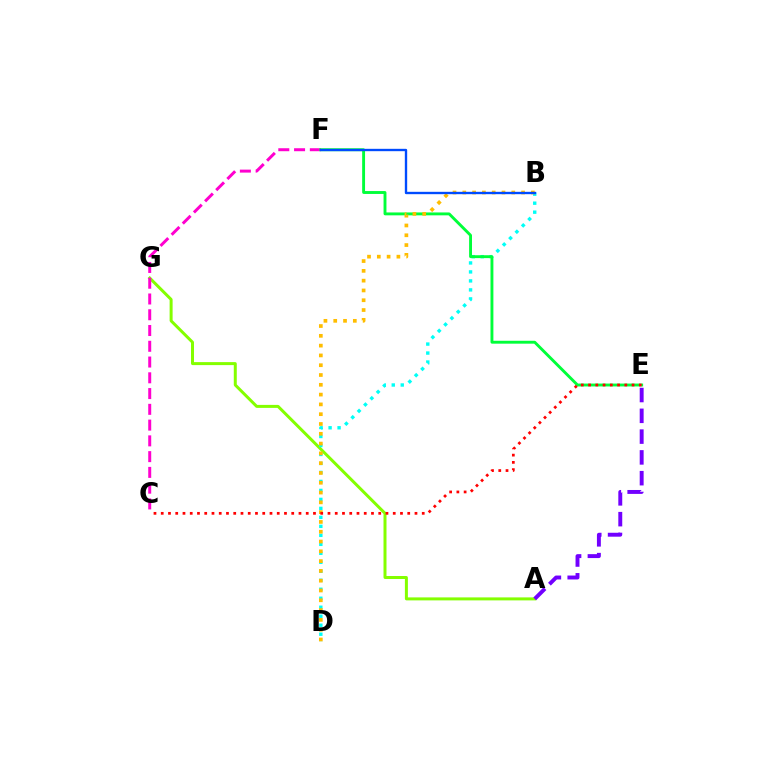{('A', 'G'): [{'color': '#84ff00', 'line_style': 'solid', 'thickness': 2.15}], ('C', 'F'): [{'color': '#ff00cf', 'line_style': 'dashed', 'thickness': 2.14}], ('B', 'D'): [{'color': '#00fff6', 'line_style': 'dotted', 'thickness': 2.44}, {'color': '#ffbd00', 'line_style': 'dotted', 'thickness': 2.66}], ('E', 'F'): [{'color': '#00ff39', 'line_style': 'solid', 'thickness': 2.08}], ('C', 'E'): [{'color': '#ff0000', 'line_style': 'dotted', 'thickness': 1.97}], ('B', 'F'): [{'color': '#004bff', 'line_style': 'solid', 'thickness': 1.7}], ('A', 'E'): [{'color': '#7200ff', 'line_style': 'dashed', 'thickness': 2.82}]}